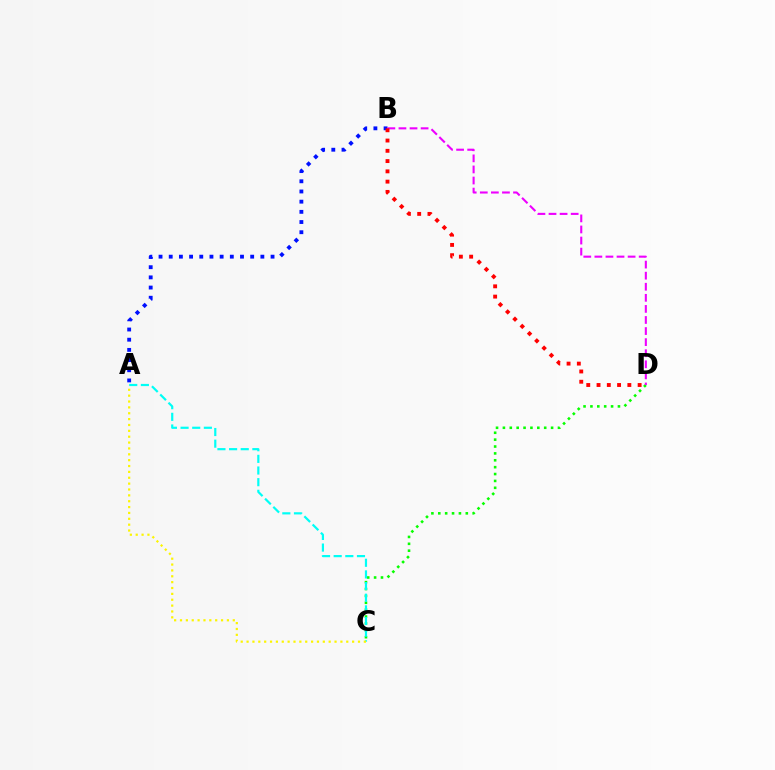{('C', 'D'): [{'color': '#08ff00', 'line_style': 'dotted', 'thickness': 1.87}], ('A', 'C'): [{'color': '#00fff6', 'line_style': 'dashed', 'thickness': 1.58}, {'color': '#fcf500', 'line_style': 'dotted', 'thickness': 1.59}], ('A', 'B'): [{'color': '#0010ff', 'line_style': 'dotted', 'thickness': 2.77}], ('B', 'D'): [{'color': '#ee00ff', 'line_style': 'dashed', 'thickness': 1.5}, {'color': '#ff0000', 'line_style': 'dotted', 'thickness': 2.79}]}